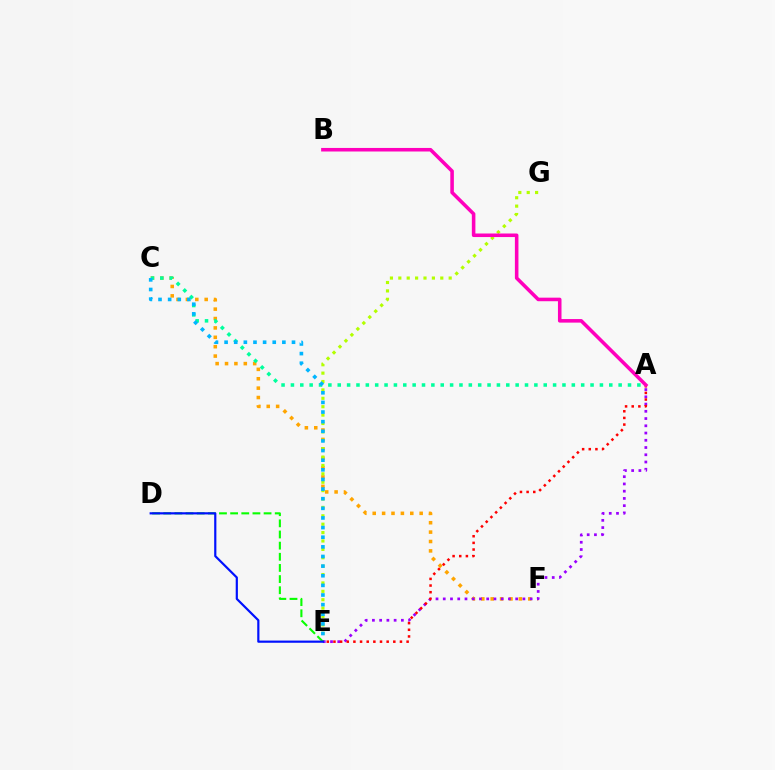{('C', 'F'): [{'color': '#ffa500', 'line_style': 'dotted', 'thickness': 2.55}], ('A', 'C'): [{'color': '#00ff9d', 'line_style': 'dotted', 'thickness': 2.54}], ('E', 'G'): [{'color': '#b3ff00', 'line_style': 'dotted', 'thickness': 2.28}], ('A', 'E'): [{'color': '#9b00ff', 'line_style': 'dotted', 'thickness': 1.97}, {'color': '#ff0000', 'line_style': 'dotted', 'thickness': 1.81}], ('D', 'E'): [{'color': '#08ff00', 'line_style': 'dashed', 'thickness': 1.51}, {'color': '#0010ff', 'line_style': 'solid', 'thickness': 1.58}], ('C', 'E'): [{'color': '#00b5ff', 'line_style': 'dotted', 'thickness': 2.62}], ('A', 'B'): [{'color': '#ff00bd', 'line_style': 'solid', 'thickness': 2.56}]}